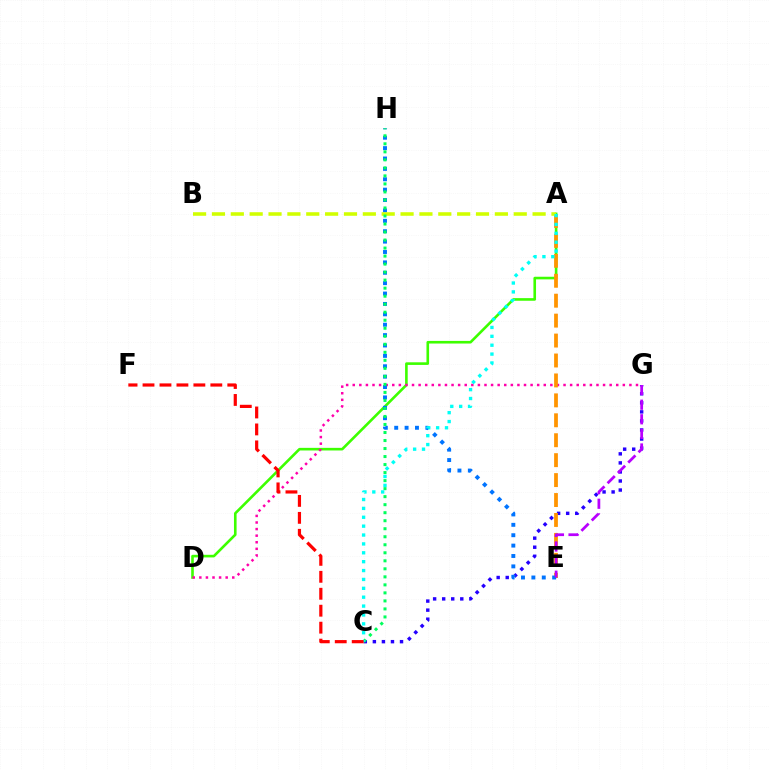{('C', 'G'): [{'color': '#2500ff', 'line_style': 'dotted', 'thickness': 2.46}], ('A', 'D'): [{'color': '#3dff00', 'line_style': 'solid', 'thickness': 1.89}], ('D', 'G'): [{'color': '#ff00ac', 'line_style': 'dotted', 'thickness': 1.79}], ('A', 'E'): [{'color': '#ff9400', 'line_style': 'dashed', 'thickness': 2.71}], ('E', 'H'): [{'color': '#0074ff', 'line_style': 'dotted', 'thickness': 2.82}], ('A', 'B'): [{'color': '#d1ff00', 'line_style': 'dashed', 'thickness': 2.56}], ('C', 'H'): [{'color': '#00ff5c', 'line_style': 'dotted', 'thickness': 2.18}], ('A', 'C'): [{'color': '#00fff6', 'line_style': 'dotted', 'thickness': 2.41}], ('C', 'F'): [{'color': '#ff0000', 'line_style': 'dashed', 'thickness': 2.3}], ('E', 'G'): [{'color': '#b900ff', 'line_style': 'dashed', 'thickness': 1.98}]}